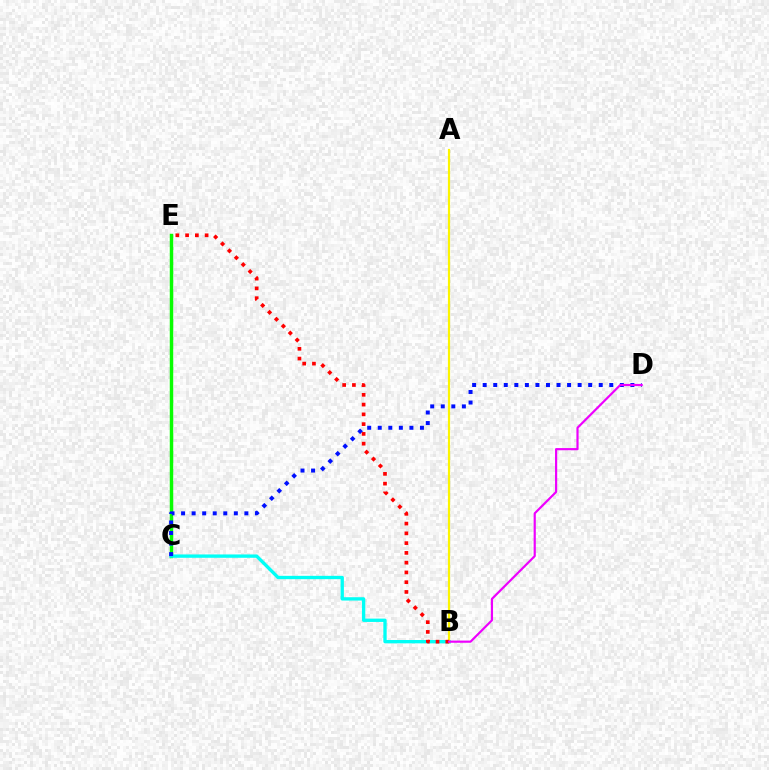{('C', 'E'): [{'color': '#08ff00', 'line_style': 'solid', 'thickness': 2.49}], ('B', 'C'): [{'color': '#00fff6', 'line_style': 'solid', 'thickness': 2.4}], ('A', 'B'): [{'color': '#fcf500', 'line_style': 'solid', 'thickness': 1.57}], ('C', 'D'): [{'color': '#0010ff', 'line_style': 'dotted', 'thickness': 2.87}], ('B', 'E'): [{'color': '#ff0000', 'line_style': 'dotted', 'thickness': 2.65}], ('B', 'D'): [{'color': '#ee00ff', 'line_style': 'solid', 'thickness': 1.57}]}